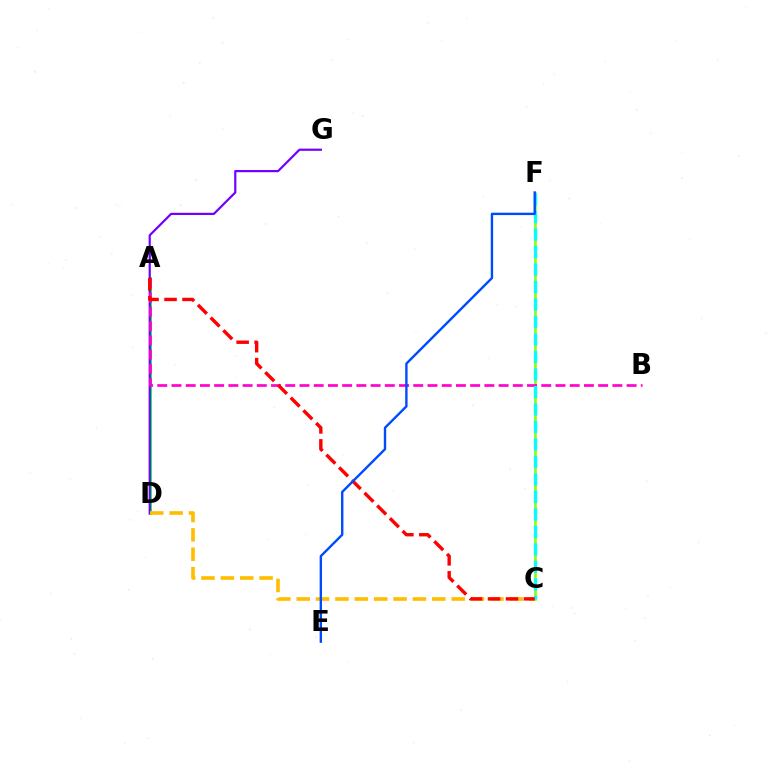{('A', 'D'): [{'color': '#00ff39', 'line_style': 'solid', 'thickness': 2.11}], ('D', 'G'): [{'color': '#7200ff', 'line_style': 'solid', 'thickness': 1.58}], ('C', 'F'): [{'color': '#84ff00', 'line_style': 'solid', 'thickness': 1.85}, {'color': '#00fff6', 'line_style': 'dashed', 'thickness': 2.38}], ('C', 'D'): [{'color': '#ffbd00', 'line_style': 'dashed', 'thickness': 2.63}], ('A', 'B'): [{'color': '#ff00cf', 'line_style': 'dashed', 'thickness': 1.93}], ('A', 'C'): [{'color': '#ff0000', 'line_style': 'dashed', 'thickness': 2.44}], ('E', 'F'): [{'color': '#004bff', 'line_style': 'solid', 'thickness': 1.72}]}